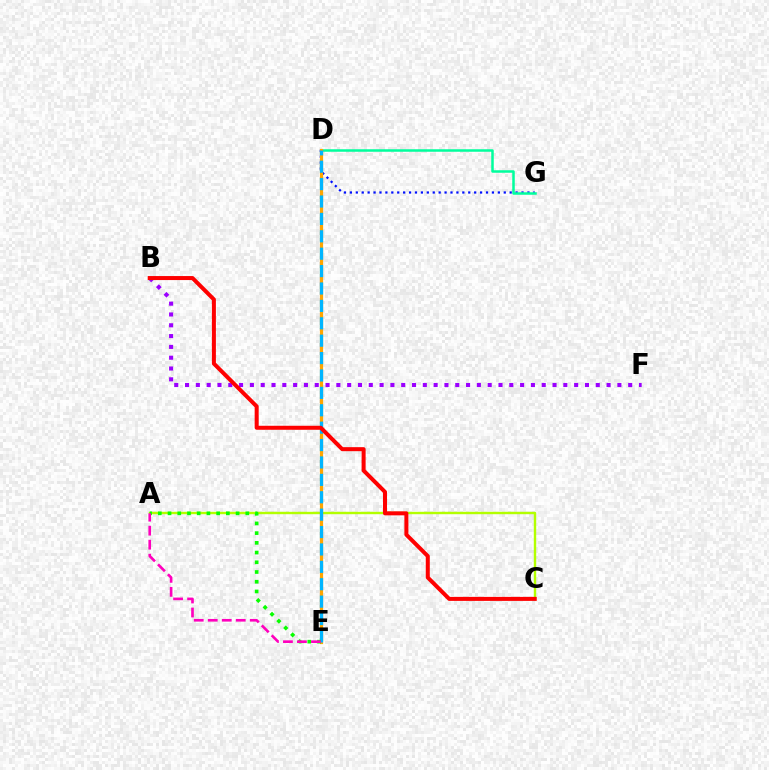{('A', 'C'): [{'color': '#b3ff00', 'line_style': 'solid', 'thickness': 1.73}], ('B', 'F'): [{'color': '#9b00ff', 'line_style': 'dotted', 'thickness': 2.94}], ('D', 'G'): [{'color': '#0010ff', 'line_style': 'dotted', 'thickness': 1.61}, {'color': '#00ff9d', 'line_style': 'solid', 'thickness': 1.81}], ('D', 'E'): [{'color': '#ffa500', 'line_style': 'solid', 'thickness': 2.31}, {'color': '#00b5ff', 'line_style': 'dashed', 'thickness': 2.36}], ('A', 'E'): [{'color': '#08ff00', 'line_style': 'dotted', 'thickness': 2.64}, {'color': '#ff00bd', 'line_style': 'dashed', 'thickness': 1.9}], ('B', 'C'): [{'color': '#ff0000', 'line_style': 'solid', 'thickness': 2.89}]}